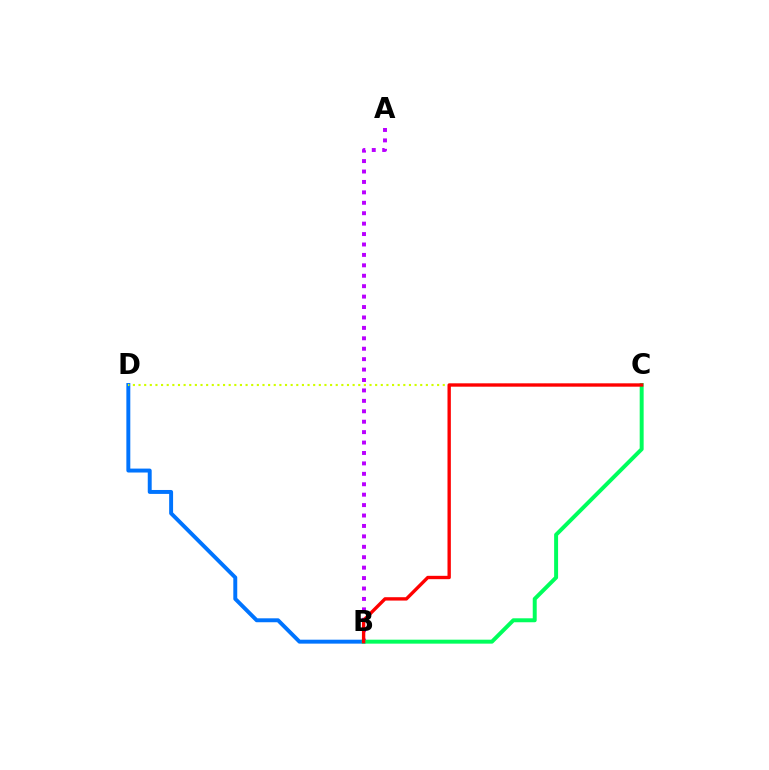{('B', 'D'): [{'color': '#0074ff', 'line_style': 'solid', 'thickness': 2.83}], ('C', 'D'): [{'color': '#d1ff00', 'line_style': 'dotted', 'thickness': 1.53}], ('A', 'B'): [{'color': '#b900ff', 'line_style': 'dotted', 'thickness': 2.83}], ('B', 'C'): [{'color': '#00ff5c', 'line_style': 'solid', 'thickness': 2.85}, {'color': '#ff0000', 'line_style': 'solid', 'thickness': 2.42}]}